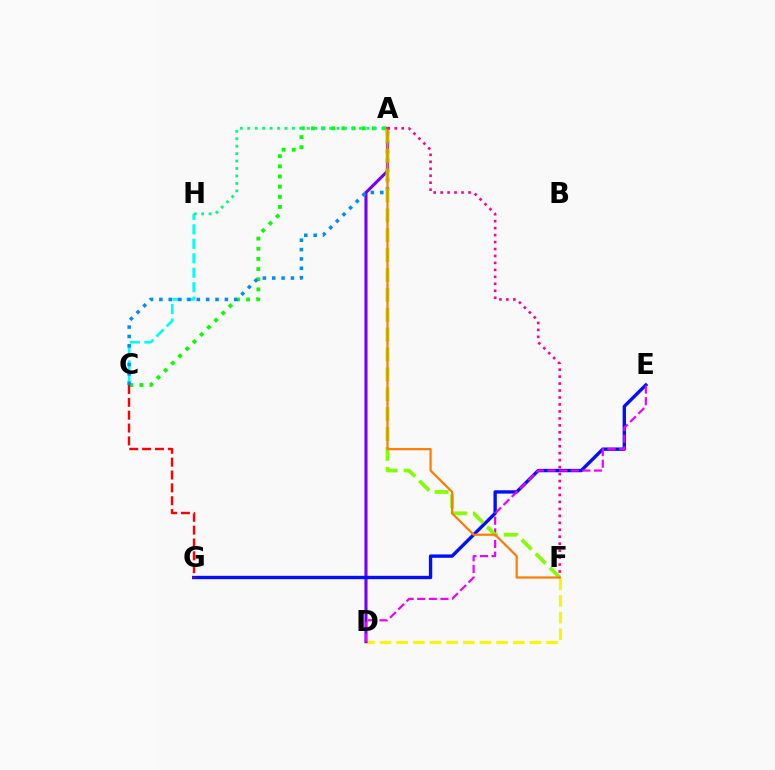{('A', 'C'): [{'color': '#08ff00', 'line_style': 'dotted', 'thickness': 2.76}, {'color': '#008cff', 'line_style': 'dotted', 'thickness': 2.54}], ('D', 'F'): [{'color': '#fcf500', 'line_style': 'dashed', 'thickness': 2.26}], ('A', 'D'): [{'color': '#7200ff', 'line_style': 'solid', 'thickness': 2.23}], ('E', 'G'): [{'color': '#0010ff', 'line_style': 'solid', 'thickness': 2.43}], ('C', 'H'): [{'color': '#00fff6', 'line_style': 'dashed', 'thickness': 1.97}], ('D', 'E'): [{'color': '#ee00ff', 'line_style': 'dashed', 'thickness': 1.58}], ('A', 'F'): [{'color': '#84ff00', 'line_style': 'dashed', 'thickness': 2.7}, {'color': '#ff7c00', 'line_style': 'solid', 'thickness': 1.58}, {'color': '#ff0094', 'line_style': 'dotted', 'thickness': 1.89}], ('A', 'H'): [{'color': '#00ff74', 'line_style': 'dotted', 'thickness': 2.02}], ('C', 'G'): [{'color': '#ff0000', 'line_style': 'dashed', 'thickness': 1.75}]}